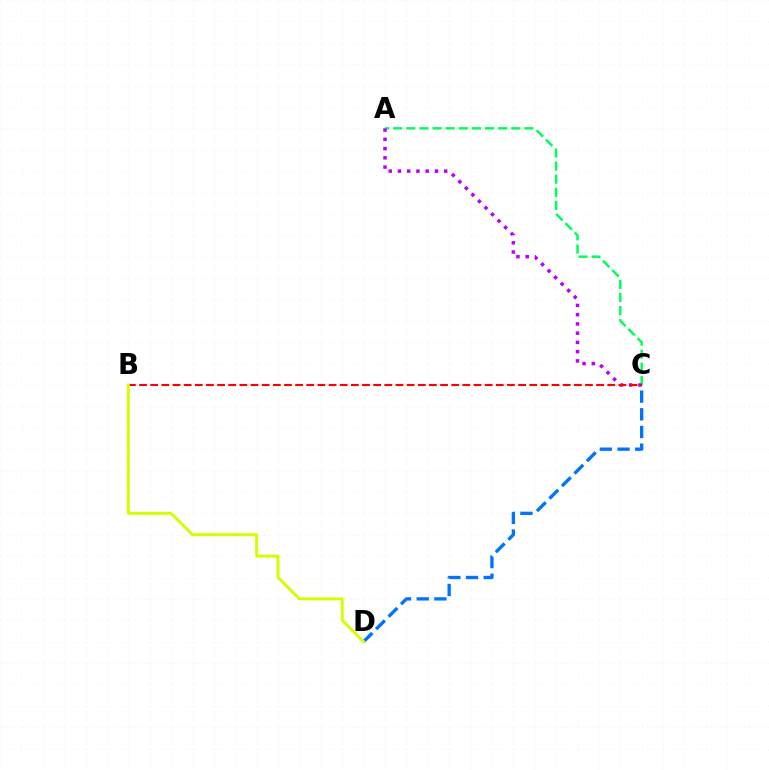{('C', 'D'): [{'color': '#0074ff', 'line_style': 'dashed', 'thickness': 2.4}], ('A', 'C'): [{'color': '#00ff5c', 'line_style': 'dashed', 'thickness': 1.78}, {'color': '#b900ff', 'line_style': 'dotted', 'thickness': 2.51}], ('B', 'C'): [{'color': '#ff0000', 'line_style': 'dashed', 'thickness': 1.51}], ('B', 'D'): [{'color': '#d1ff00', 'line_style': 'solid', 'thickness': 2.11}]}